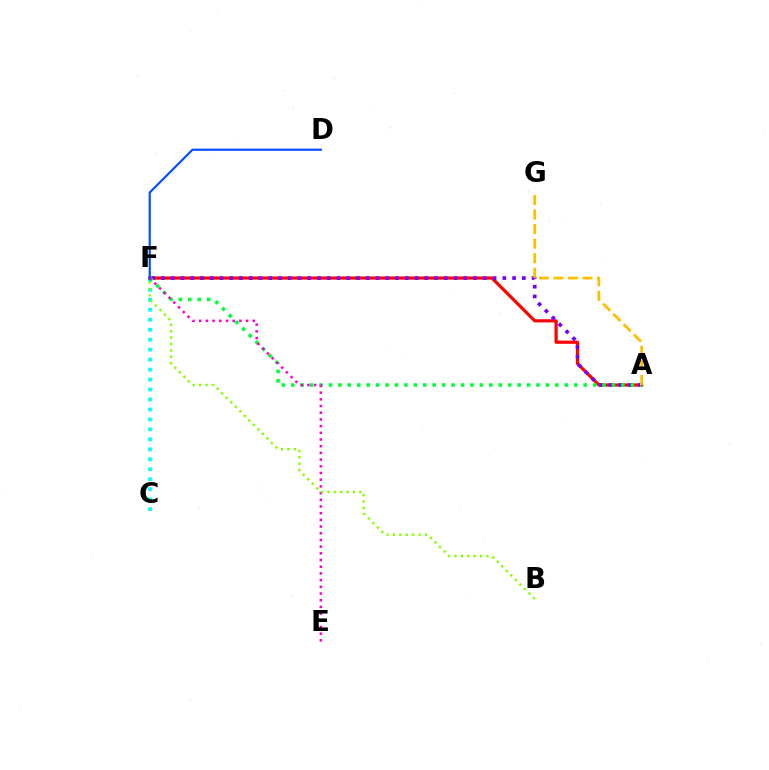{('C', 'F'): [{'color': '#00fff6', 'line_style': 'dotted', 'thickness': 2.71}], ('A', 'F'): [{'color': '#ff0000', 'line_style': 'solid', 'thickness': 2.28}, {'color': '#7200ff', 'line_style': 'dotted', 'thickness': 2.65}, {'color': '#00ff39', 'line_style': 'dotted', 'thickness': 2.56}], ('E', 'F'): [{'color': '#ff00cf', 'line_style': 'dotted', 'thickness': 1.82}], ('A', 'G'): [{'color': '#ffbd00', 'line_style': 'dashed', 'thickness': 1.98}], ('B', 'F'): [{'color': '#84ff00', 'line_style': 'dotted', 'thickness': 1.74}], ('D', 'F'): [{'color': '#004bff', 'line_style': 'solid', 'thickness': 1.54}]}